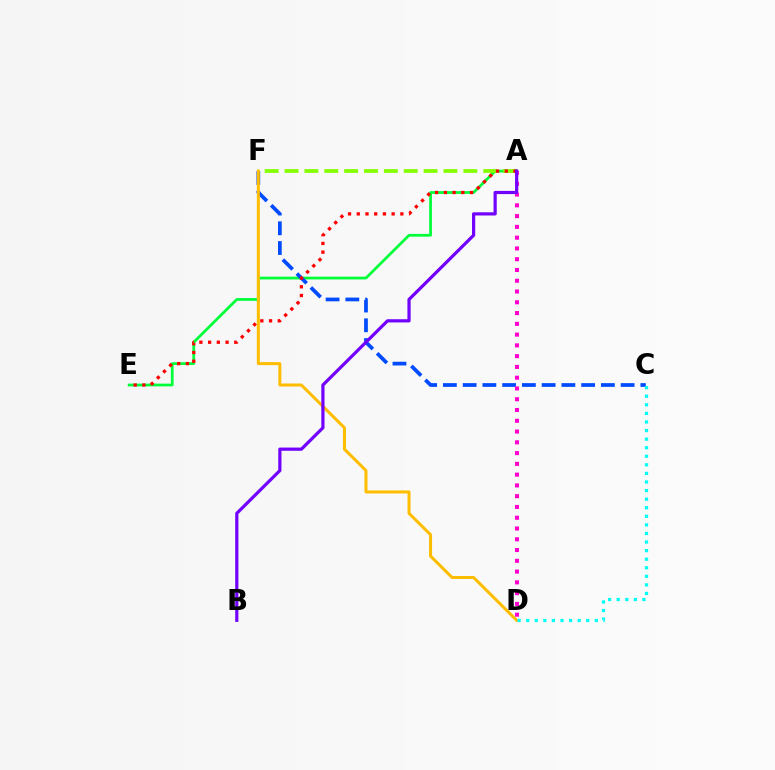{('A', 'E'): [{'color': '#00ff39', 'line_style': 'solid', 'thickness': 1.98}, {'color': '#ff0000', 'line_style': 'dotted', 'thickness': 2.37}], ('A', 'F'): [{'color': '#84ff00', 'line_style': 'dashed', 'thickness': 2.7}], ('C', 'F'): [{'color': '#004bff', 'line_style': 'dashed', 'thickness': 2.68}], ('A', 'D'): [{'color': '#ff00cf', 'line_style': 'dotted', 'thickness': 2.93}], ('D', 'F'): [{'color': '#ffbd00', 'line_style': 'solid', 'thickness': 2.16}], ('C', 'D'): [{'color': '#00fff6', 'line_style': 'dotted', 'thickness': 2.33}], ('A', 'B'): [{'color': '#7200ff', 'line_style': 'solid', 'thickness': 2.31}]}